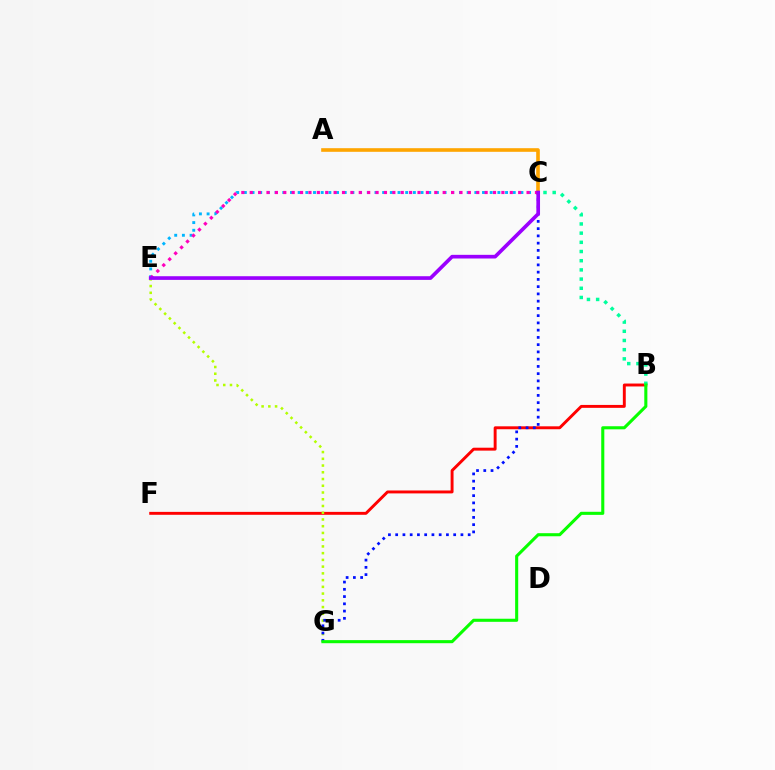{('B', 'F'): [{'color': '#ff0000', 'line_style': 'solid', 'thickness': 2.1}], ('C', 'E'): [{'color': '#00b5ff', 'line_style': 'dotted', 'thickness': 2.09}, {'color': '#ff00bd', 'line_style': 'dotted', 'thickness': 2.28}, {'color': '#9b00ff', 'line_style': 'solid', 'thickness': 2.64}], ('A', 'C'): [{'color': '#ffa500', 'line_style': 'solid', 'thickness': 2.6}], ('E', 'G'): [{'color': '#b3ff00', 'line_style': 'dotted', 'thickness': 1.83}], ('C', 'G'): [{'color': '#0010ff', 'line_style': 'dotted', 'thickness': 1.97}], ('B', 'C'): [{'color': '#00ff9d', 'line_style': 'dotted', 'thickness': 2.5}], ('B', 'G'): [{'color': '#08ff00', 'line_style': 'solid', 'thickness': 2.22}]}